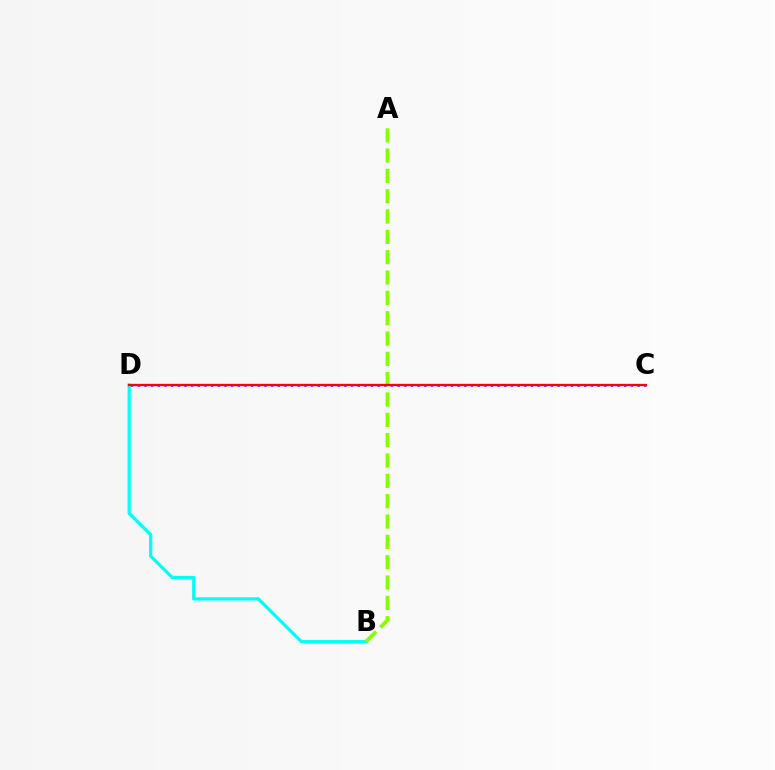{('C', 'D'): [{'color': '#7200ff', 'line_style': 'dotted', 'thickness': 1.81}, {'color': '#ff0000', 'line_style': 'solid', 'thickness': 1.67}], ('B', 'D'): [{'color': '#00fff6', 'line_style': 'solid', 'thickness': 2.32}], ('A', 'B'): [{'color': '#84ff00', 'line_style': 'dashed', 'thickness': 2.76}]}